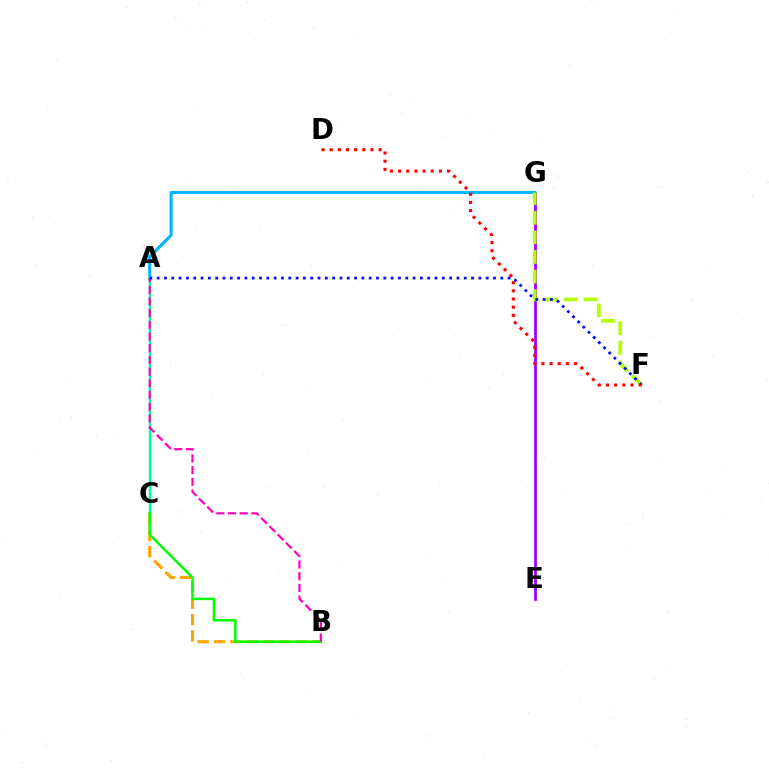{('E', 'G'): [{'color': '#9b00ff', 'line_style': 'solid', 'thickness': 2.0}], ('B', 'C'): [{'color': '#ffa500', 'line_style': 'dashed', 'thickness': 2.22}, {'color': '#08ff00', 'line_style': 'solid', 'thickness': 1.8}], ('A', 'G'): [{'color': '#00b5ff', 'line_style': 'solid', 'thickness': 2.21}], ('A', 'C'): [{'color': '#00ff9d', 'line_style': 'solid', 'thickness': 1.78}], ('F', 'G'): [{'color': '#b3ff00', 'line_style': 'dashed', 'thickness': 2.66}], ('A', 'B'): [{'color': '#ff00bd', 'line_style': 'dashed', 'thickness': 1.59}], ('A', 'F'): [{'color': '#0010ff', 'line_style': 'dotted', 'thickness': 1.99}], ('D', 'F'): [{'color': '#ff0000', 'line_style': 'dotted', 'thickness': 2.22}]}